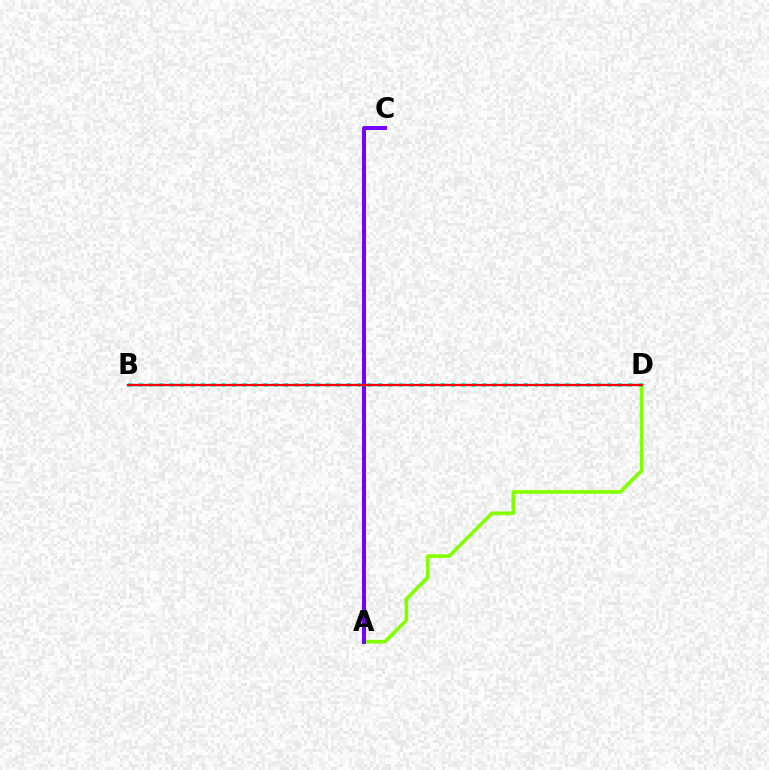{('A', 'D'): [{'color': '#84ff00', 'line_style': 'solid', 'thickness': 2.64}], ('A', 'C'): [{'color': '#7200ff', 'line_style': 'solid', 'thickness': 2.84}], ('B', 'D'): [{'color': '#00fff6', 'line_style': 'dotted', 'thickness': 2.83}, {'color': '#ff0000', 'line_style': 'solid', 'thickness': 1.68}]}